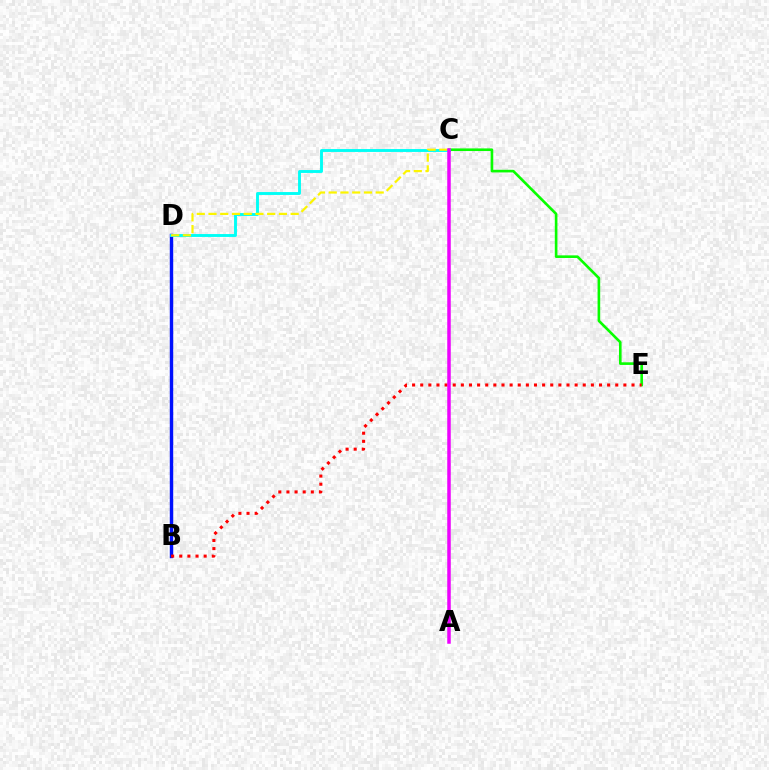{('B', 'D'): [{'color': '#0010ff', 'line_style': 'solid', 'thickness': 2.46}], ('C', 'E'): [{'color': '#08ff00', 'line_style': 'solid', 'thickness': 1.89}], ('B', 'E'): [{'color': '#ff0000', 'line_style': 'dotted', 'thickness': 2.21}], ('C', 'D'): [{'color': '#00fff6', 'line_style': 'solid', 'thickness': 2.08}, {'color': '#fcf500', 'line_style': 'dashed', 'thickness': 1.59}], ('A', 'C'): [{'color': '#ee00ff', 'line_style': 'solid', 'thickness': 2.52}]}